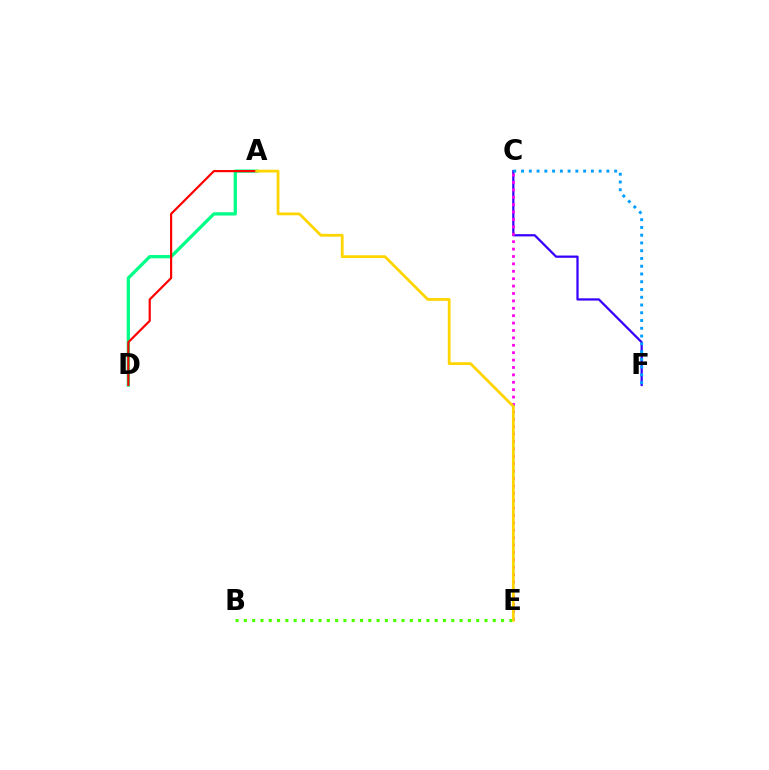{('A', 'D'): [{'color': '#00ff86', 'line_style': 'solid', 'thickness': 2.35}, {'color': '#ff0000', 'line_style': 'solid', 'thickness': 1.57}], ('C', 'F'): [{'color': '#3700ff', 'line_style': 'solid', 'thickness': 1.62}, {'color': '#009eff', 'line_style': 'dotted', 'thickness': 2.11}], ('C', 'E'): [{'color': '#ff00ed', 'line_style': 'dotted', 'thickness': 2.01}], ('B', 'E'): [{'color': '#4fff00', 'line_style': 'dotted', 'thickness': 2.25}], ('A', 'E'): [{'color': '#ffd500', 'line_style': 'solid', 'thickness': 1.99}]}